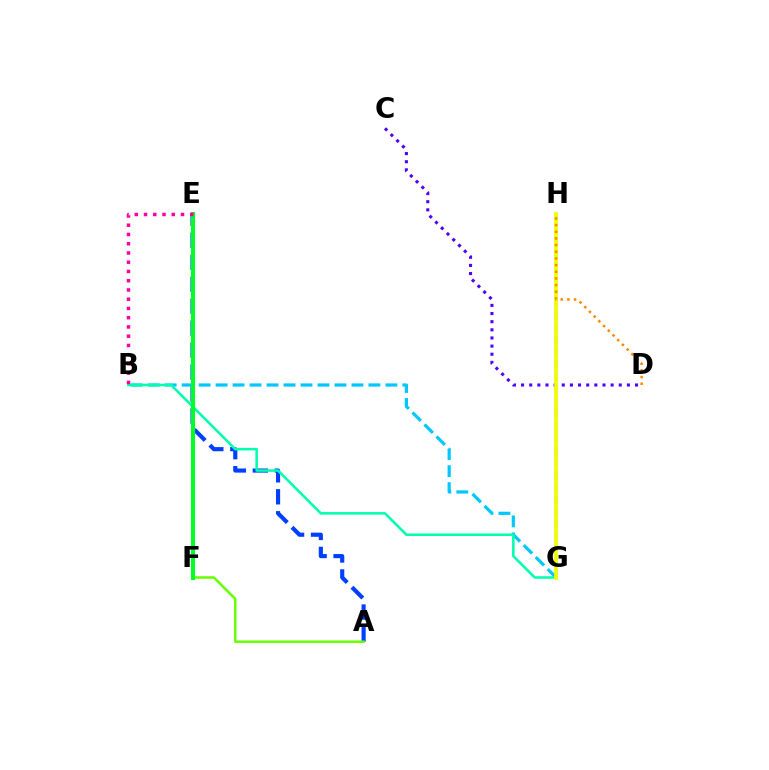{('A', 'E'): [{'color': '#003fff', 'line_style': 'dashed', 'thickness': 2.98}], ('A', 'F'): [{'color': '#66ff00', 'line_style': 'solid', 'thickness': 1.79}], ('B', 'G'): [{'color': '#00c7ff', 'line_style': 'dashed', 'thickness': 2.31}, {'color': '#00ffaf', 'line_style': 'solid', 'thickness': 1.83}], ('G', 'H'): [{'color': '#ff0000', 'line_style': 'dashed', 'thickness': 1.67}, {'color': '#eeff00', 'line_style': 'solid', 'thickness': 2.64}], ('C', 'D'): [{'color': '#4f00ff', 'line_style': 'dotted', 'thickness': 2.21}], ('E', 'F'): [{'color': '#d600ff', 'line_style': 'dotted', 'thickness': 1.6}, {'color': '#00ff27', 'line_style': 'solid', 'thickness': 2.95}], ('B', 'E'): [{'color': '#ff00a0', 'line_style': 'dotted', 'thickness': 2.51}], ('D', 'H'): [{'color': '#ff8800', 'line_style': 'dotted', 'thickness': 1.81}]}